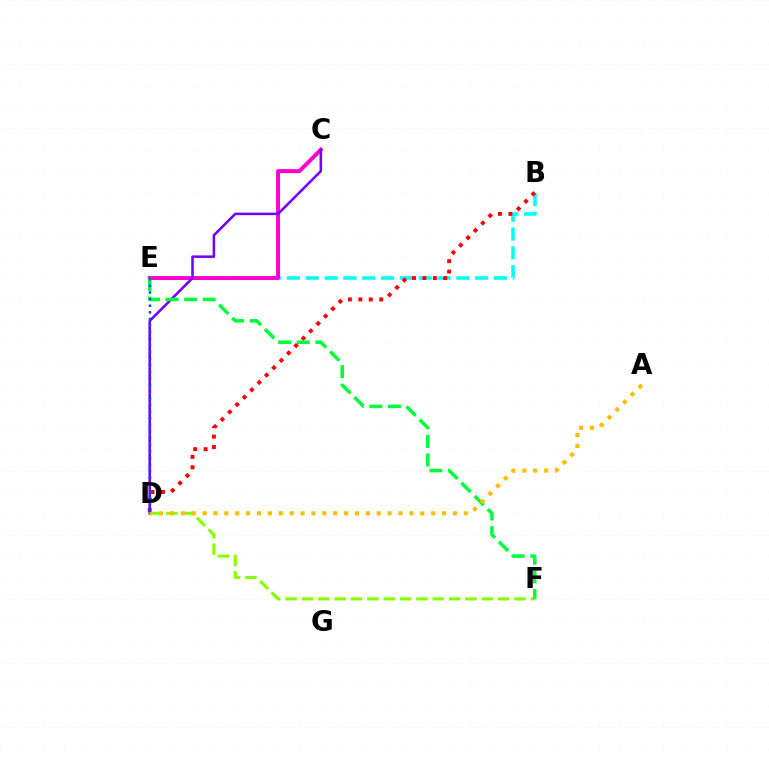{('B', 'E'): [{'color': '#00fff6', 'line_style': 'dashed', 'thickness': 2.56}], ('C', 'E'): [{'color': '#ff00cf', 'line_style': 'solid', 'thickness': 2.86}], ('B', 'D'): [{'color': '#ff0000', 'line_style': 'dotted', 'thickness': 2.83}], ('C', 'D'): [{'color': '#7200ff', 'line_style': 'solid', 'thickness': 1.84}], ('D', 'F'): [{'color': '#84ff00', 'line_style': 'dashed', 'thickness': 2.22}], ('E', 'F'): [{'color': '#00ff39', 'line_style': 'dashed', 'thickness': 2.53}], ('A', 'D'): [{'color': '#ffbd00', 'line_style': 'dotted', 'thickness': 2.96}], ('D', 'E'): [{'color': '#004bff', 'line_style': 'dotted', 'thickness': 1.8}]}